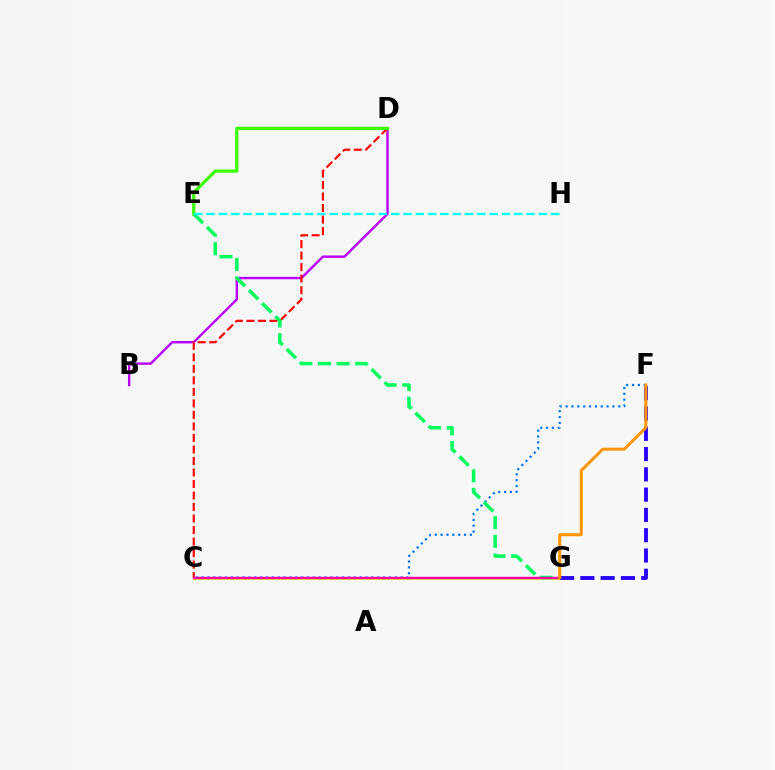{('B', 'D'): [{'color': '#b900ff', 'line_style': 'solid', 'thickness': 1.74}], ('C', 'D'): [{'color': '#ff0000', 'line_style': 'dashed', 'thickness': 1.56}], ('C', 'F'): [{'color': '#0074ff', 'line_style': 'dotted', 'thickness': 1.59}], ('C', 'G'): [{'color': '#d1ff00', 'line_style': 'solid', 'thickness': 2.1}, {'color': '#ff00ac', 'line_style': 'solid', 'thickness': 1.75}], ('D', 'E'): [{'color': '#3dff00', 'line_style': 'solid', 'thickness': 2.35}], ('E', 'G'): [{'color': '#00ff5c', 'line_style': 'dashed', 'thickness': 2.53}], ('E', 'H'): [{'color': '#00fff6', 'line_style': 'dashed', 'thickness': 1.67}], ('F', 'G'): [{'color': '#2500ff', 'line_style': 'dashed', 'thickness': 2.76}, {'color': '#ff9400', 'line_style': 'solid', 'thickness': 2.16}]}